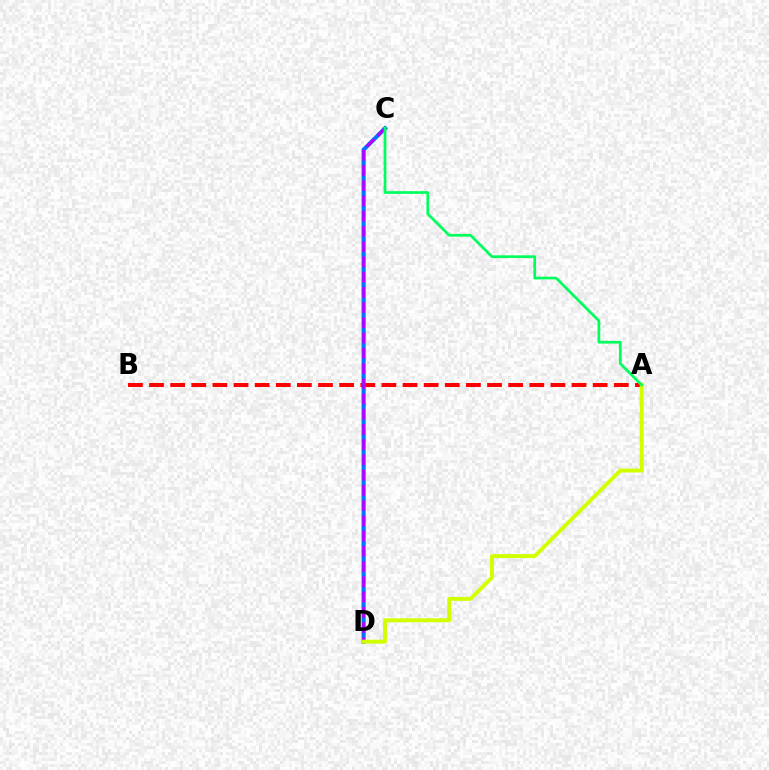{('A', 'B'): [{'color': '#ff0000', 'line_style': 'dashed', 'thickness': 2.87}], ('C', 'D'): [{'color': '#0074ff', 'line_style': 'solid', 'thickness': 2.96}, {'color': '#b900ff', 'line_style': 'dashed', 'thickness': 2.07}], ('A', 'D'): [{'color': '#d1ff00', 'line_style': 'solid', 'thickness': 2.82}], ('A', 'C'): [{'color': '#00ff5c', 'line_style': 'solid', 'thickness': 1.96}]}